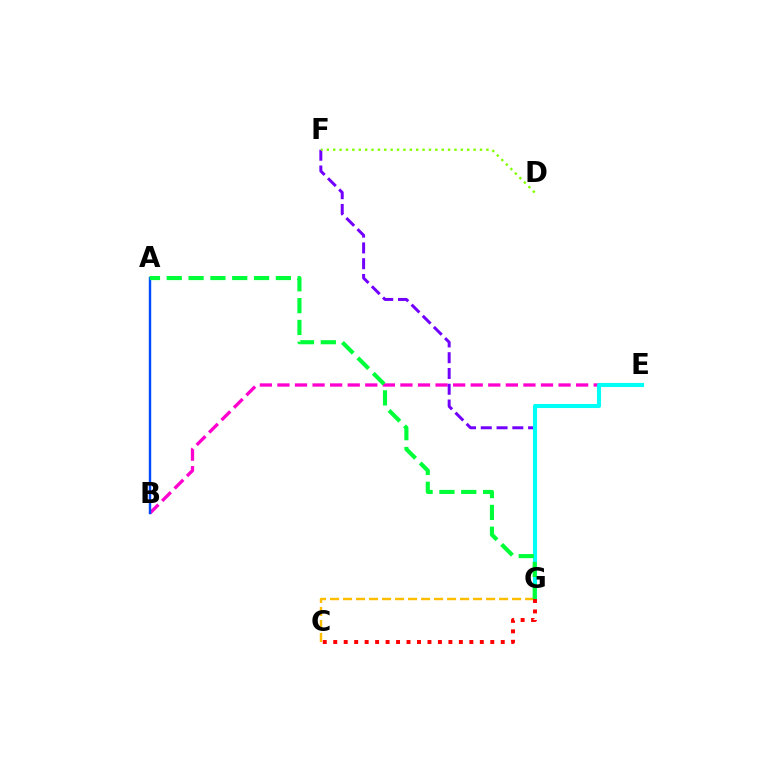{('B', 'E'): [{'color': '#ff00cf', 'line_style': 'dashed', 'thickness': 2.39}], ('A', 'B'): [{'color': '#004bff', 'line_style': 'solid', 'thickness': 1.74}], ('F', 'G'): [{'color': '#7200ff', 'line_style': 'dashed', 'thickness': 2.14}], ('E', 'G'): [{'color': '#00fff6', 'line_style': 'solid', 'thickness': 2.95}], ('C', 'G'): [{'color': '#ffbd00', 'line_style': 'dashed', 'thickness': 1.77}, {'color': '#ff0000', 'line_style': 'dotted', 'thickness': 2.84}], ('D', 'F'): [{'color': '#84ff00', 'line_style': 'dotted', 'thickness': 1.73}], ('A', 'G'): [{'color': '#00ff39', 'line_style': 'dashed', 'thickness': 2.96}]}